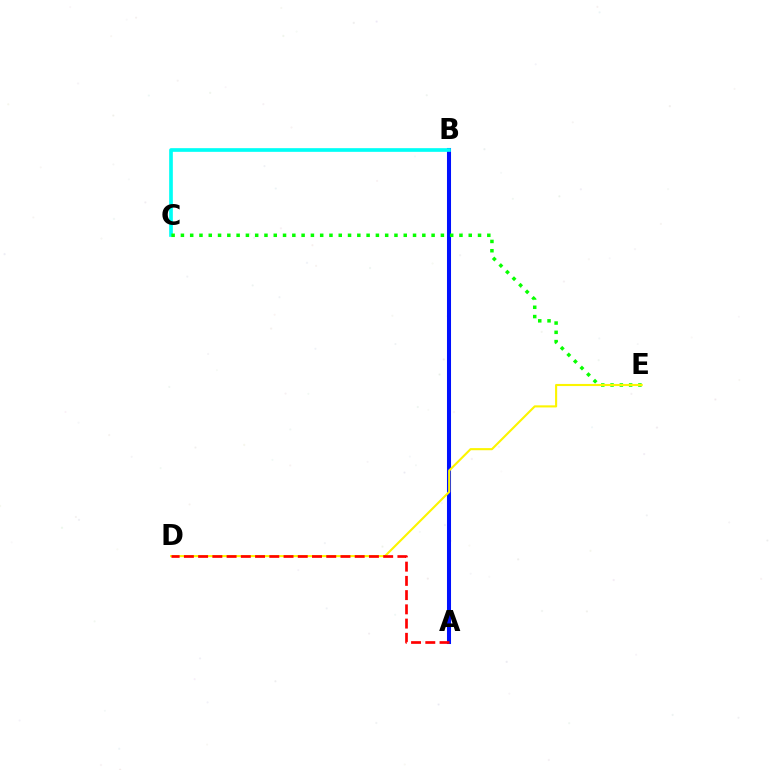{('A', 'B'): [{'color': '#ee00ff', 'line_style': 'solid', 'thickness': 1.74}, {'color': '#0010ff', 'line_style': 'solid', 'thickness': 2.91}], ('B', 'C'): [{'color': '#00fff6', 'line_style': 'solid', 'thickness': 2.65}], ('C', 'E'): [{'color': '#08ff00', 'line_style': 'dotted', 'thickness': 2.52}], ('D', 'E'): [{'color': '#fcf500', 'line_style': 'solid', 'thickness': 1.52}], ('A', 'D'): [{'color': '#ff0000', 'line_style': 'dashed', 'thickness': 1.93}]}